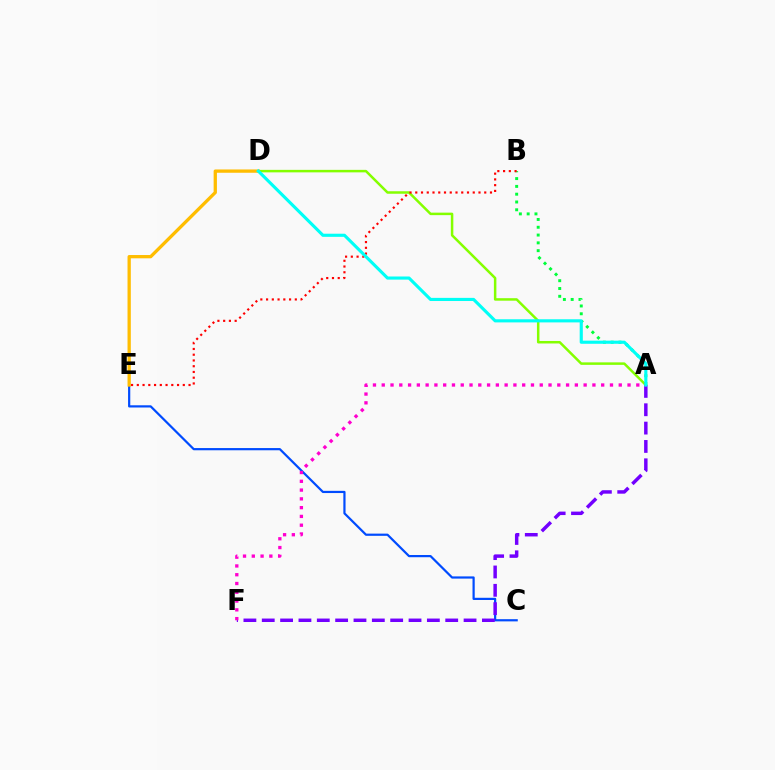{('A', 'D'): [{'color': '#84ff00', 'line_style': 'solid', 'thickness': 1.8}, {'color': '#00fff6', 'line_style': 'solid', 'thickness': 2.25}], ('C', 'E'): [{'color': '#004bff', 'line_style': 'solid', 'thickness': 1.59}], ('A', 'B'): [{'color': '#00ff39', 'line_style': 'dotted', 'thickness': 2.12}], ('A', 'F'): [{'color': '#7200ff', 'line_style': 'dashed', 'thickness': 2.49}, {'color': '#ff00cf', 'line_style': 'dotted', 'thickness': 2.39}], ('B', 'E'): [{'color': '#ff0000', 'line_style': 'dotted', 'thickness': 1.56}], ('D', 'E'): [{'color': '#ffbd00', 'line_style': 'solid', 'thickness': 2.37}]}